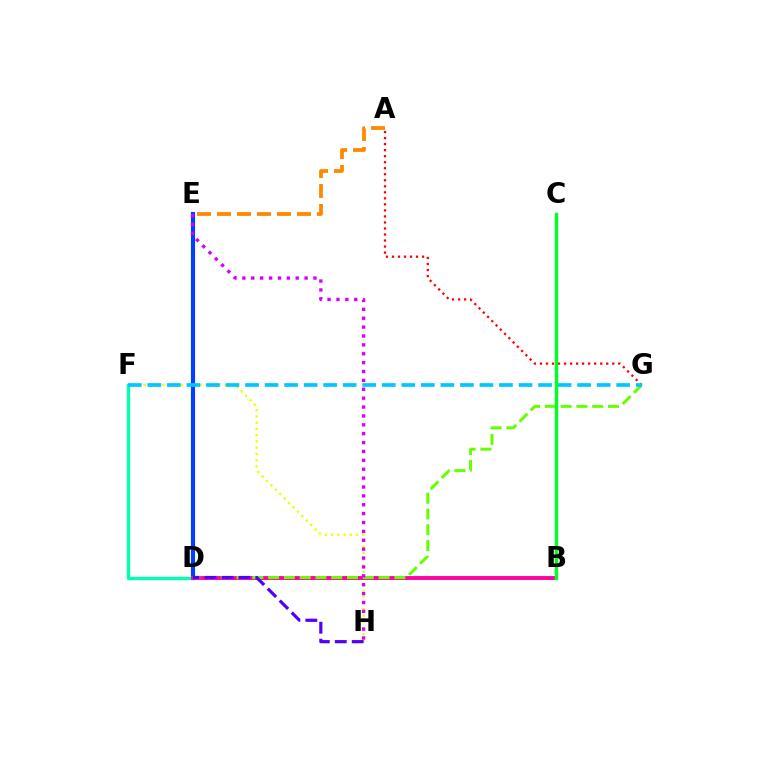{('D', 'E'): [{'color': '#003fff', 'line_style': 'solid', 'thickness': 2.96}], ('A', 'E'): [{'color': '#ff8800', 'line_style': 'dashed', 'thickness': 2.72}], ('D', 'F'): [{'color': '#00ffaf', 'line_style': 'solid', 'thickness': 2.4}], ('F', 'H'): [{'color': '#eeff00', 'line_style': 'dotted', 'thickness': 1.7}], ('B', 'D'): [{'color': '#ff00a0', 'line_style': 'solid', 'thickness': 2.78}], ('A', 'G'): [{'color': '#ff0000', 'line_style': 'dotted', 'thickness': 1.64}], ('D', 'G'): [{'color': '#66ff00', 'line_style': 'dashed', 'thickness': 2.14}], ('F', 'G'): [{'color': '#00c7ff', 'line_style': 'dashed', 'thickness': 2.65}], ('E', 'H'): [{'color': '#d600ff', 'line_style': 'dotted', 'thickness': 2.41}], ('B', 'C'): [{'color': '#00ff27', 'line_style': 'solid', 'thickness': 2.47}], ('D', 'H'): [{'color': '#4f00ff', 'line_style': 'dashed', 'thickness': 2.3}]}